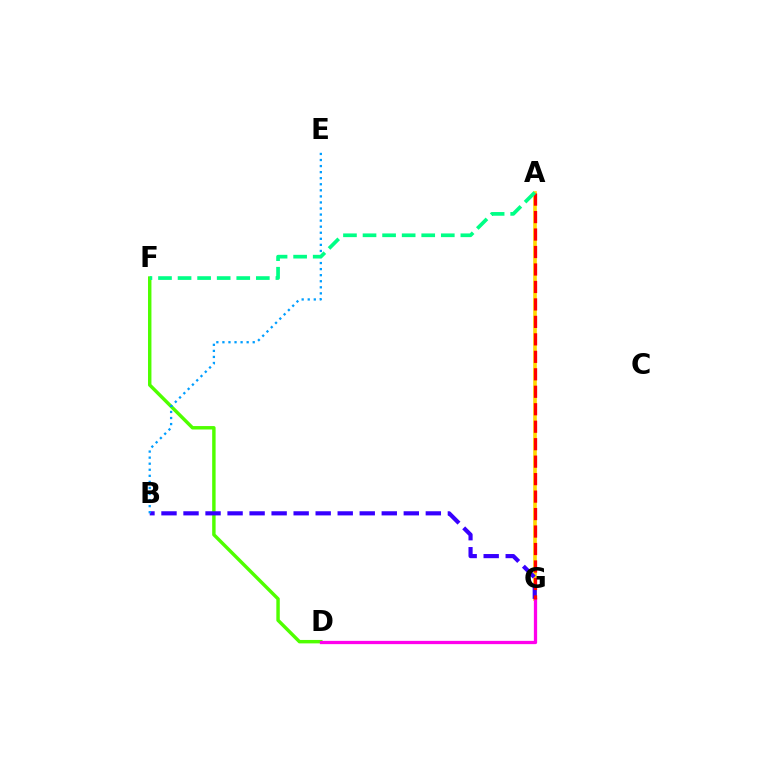{('D', 'F'): [{'color': '#4fff00', 'line_style': 'solid', 'thickness': 2.47}], ('A', 'G'): [{'color': '#ffd500', 'line_style': 'solid', 'thickness': 2.62}, {'color': '#ff0000', 'line_style': 'dashed', 'thickness': 2.37}], ('B', 'G'): [{'color': '#3700ff', 'line_style': 'dashed', 'thickness': 2.99}], ('B', 'E'): [{'color': '#009eff', 'line_style': 'dotted', 'thickness': 1.65}], ('D', 'G'): [{'color': '#ff00ed', 'line_style': 'solid', 'thickness': 2.36}], ('A', 'F'): [{'color': '#00ff86', 'line_style': 'dashed', 'thickness': 2.66}]}